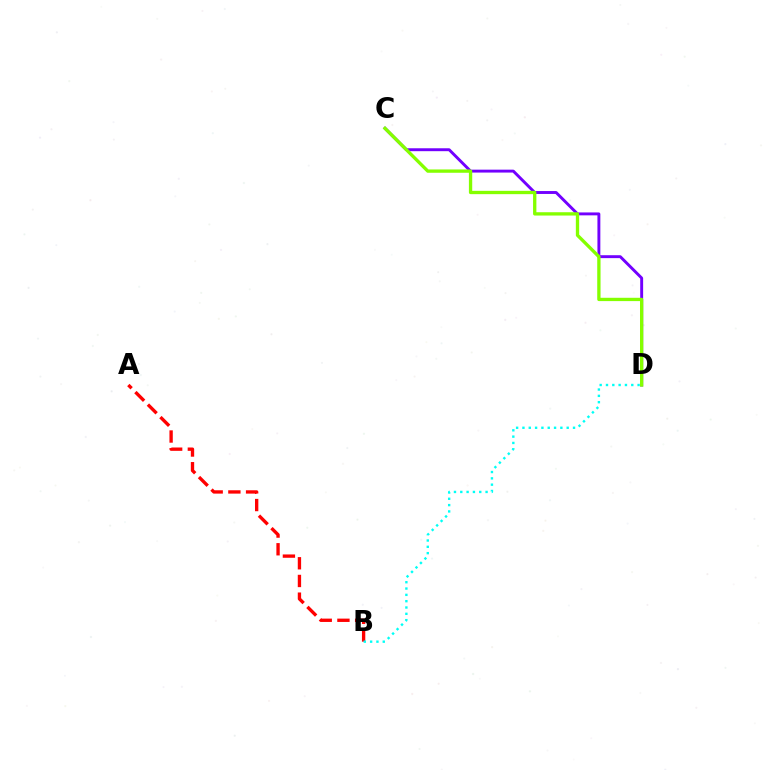{('A', 'B'): [{'color': '#ff0000', 'line_style': 'dashed', 'thickness': 2.4}], ('C', 'D'): [{'color': '#7200ff', 'line_style': 'solid', 'thickness': 2.1}, {'color': '#84ff00', 'line_style': 'solid', 'thickness': 2.39}], ('B', 'D'): [{'color': '#00fff6', 'line_style': 'dotted', 'thickness': 1.72}]}